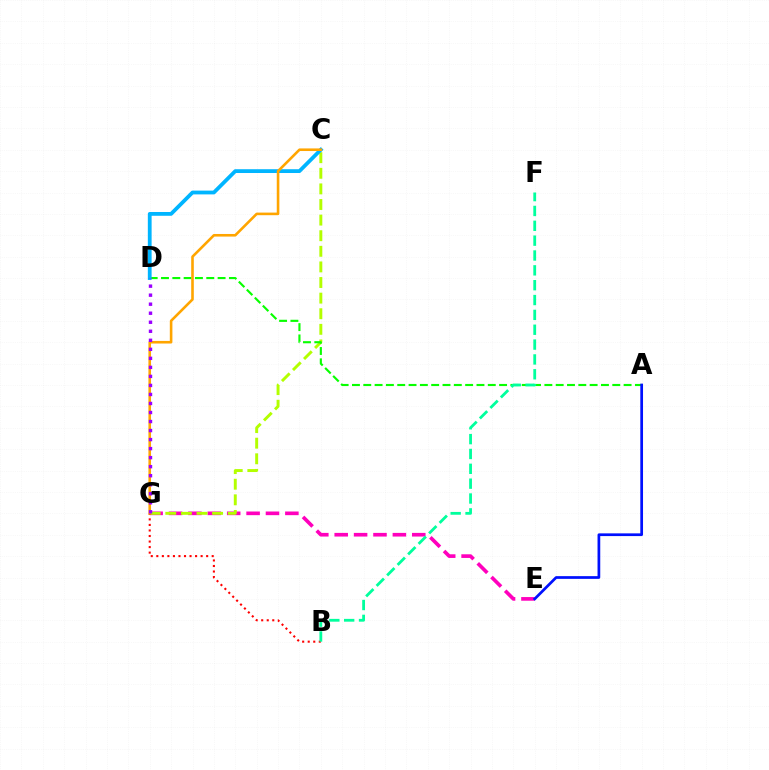{('E', 'G'): [{'color': '#ff00bd', 'line_style': 'dashed', 'thickness': 2.63}], ('C', 'G'): [{'color': '#b3ff00', 'line_style': 'dashed', 'thickness': 2.12}, {'color': '#ffa500', 'line_style': 'solid', 'thickness': 1.87}], ('A', 'D'): [{'color': '#08ff00', 'line_style': 'dashed', 'thickness': 1.54}], ('B', 'G'): [{'color': '#ff0000', 'line_style': 'dotted', 'thickness': 1.5}], ('A', 'E'): [{'color': '#0010ff', 'line_style': 'solid', 'thickness': 1.96}], ('C', 'D'): [{'color': '#00b5ff', 'line_style': 'solid', 'thickness': 2.73}], ('B', 'F'): [{'color': '#00ff9d', 'line_style': 'dashed', 'thickness': 2.02}], ('D', 'G'): [{'color': '#9b00ff', 'line_style': 'dotted', 'thickness': 2.45}]}